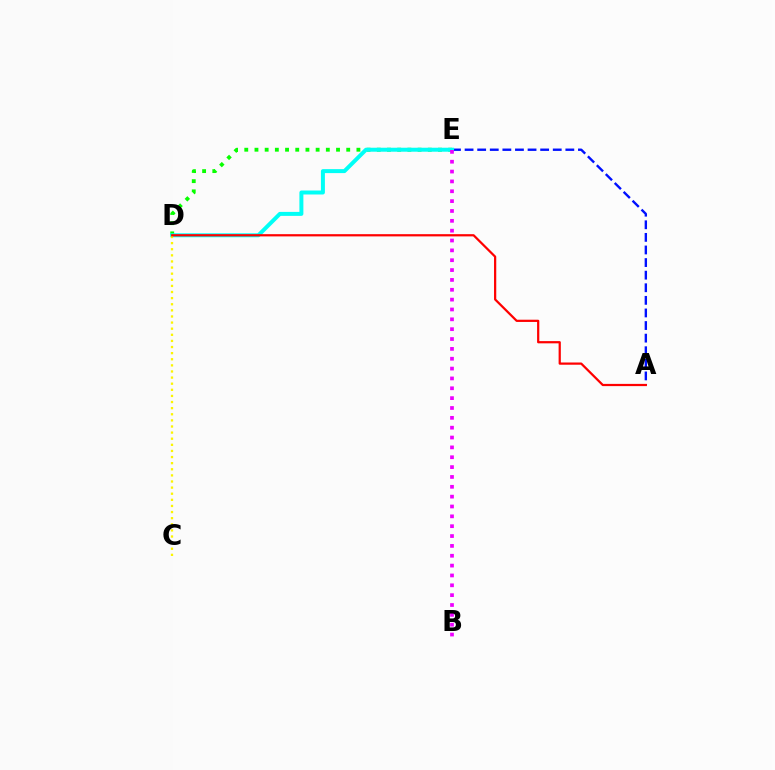{('D', 'E'): [{'color': '#08ff00', 'line_style': 'dotted', 'thickness': 2.77}, {'color': '#00fff6', 'line_style': 'solid', 'thickness': 2.87}], ('A', 'E'): [{'color': '#0010ff', 'line_style': 'dashed', 'thickness': 1.71}], ('B', 'E'): [{'color': '#ee00ff', 'line_style': 'dotted', 'thickness': 2.68}], ('C', 'D'): [{'color': '#fcf500', 'line_style': 'dotted', 'thickness': 1.66}], ('A', 'D'): [{'color': '#ff0000', 'line_style': 'solid', 'thickness': 1.6}]}